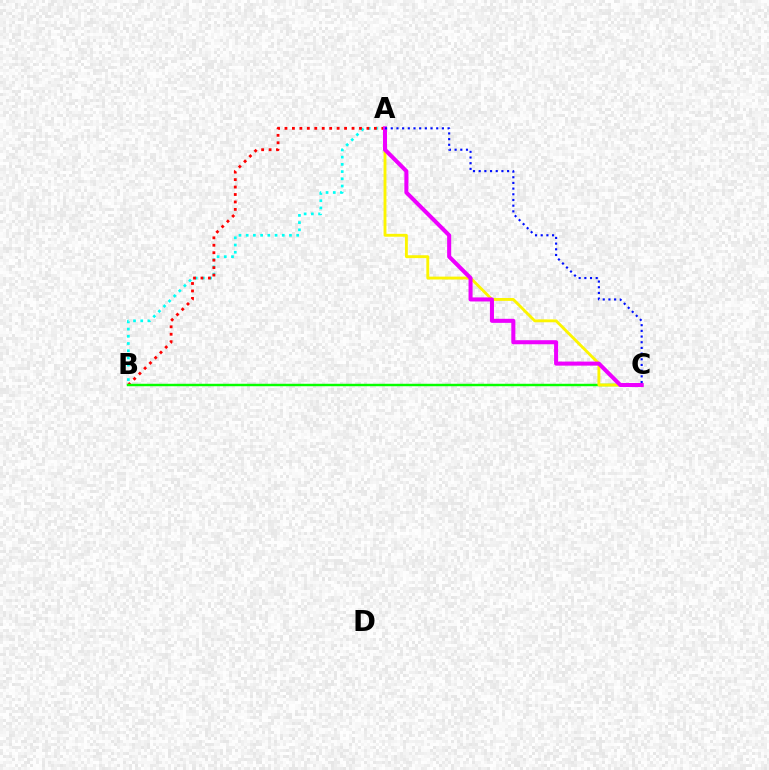{('A', 'B'): [{'color': '#00fff6', 'line_style': 'dotted', 'thickness': 1.96}, {'color': '#ff0000', 'line_style': 'dotted', 'thickness': 2.02}], ('B', 'C'): [{'color': '#08ff00', 'line_style': 'solid', 'thickness': 1.76}], ('A', 'C'): [{'color': '#fcf500', 'line_style': 'solid', 'thickness': 2.07}, {'color': '#ee00ff', 'line_style': 'solid', 'thickness': 2.91}, {'color': '#0010ff', 'line_style': 'dotted', 'thickness': 1.54}]}